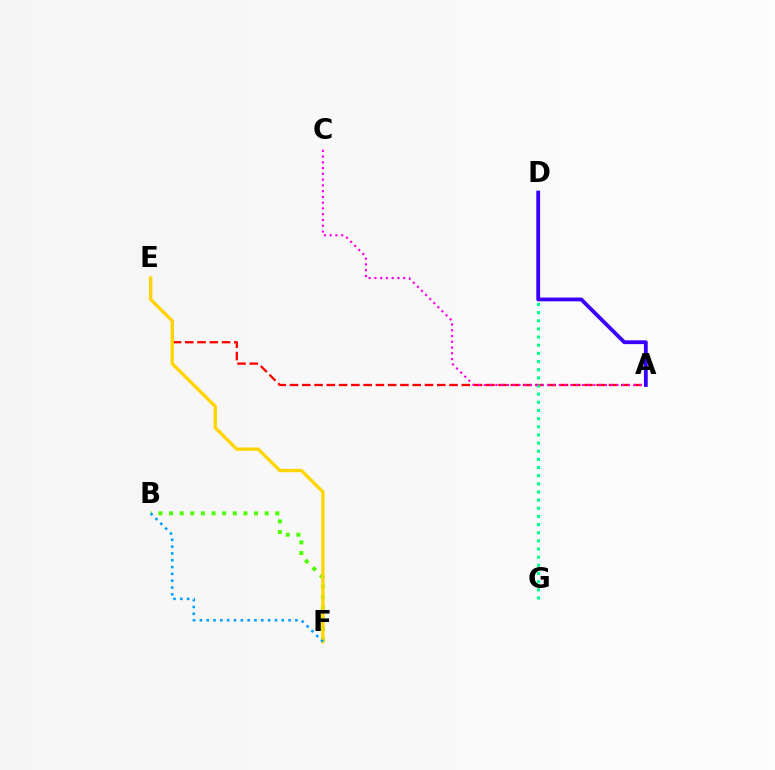{('B', 'F'): [{'color': '#4fff00', 'line_style': 'dotted', 'thickness': 2.89}, {'color': '#009eff', 'line_style': 'dotted', 'thickness': 1.85}], ('A', 'E'): [{'color': '#ff0000', 'line_style': 'dashed', 'thickness': 1.67}], ('D', 'G'): [{'color': '#00ff86', 'line_style': 'dotted', 'thickness': 2.21}], ('A', 'C'): [{'color': '#ff00ed', 'line_style': 'dotted', 'thickness': 1.57}], ('E', 'F'): [{'color': '#ffd500', 'line_style': 'solid', 'thickness': 2.4}], ('A', 'D'): [{'color': '#3700ff', 'line_style': 'solid', 'thickness': 2.73}]}